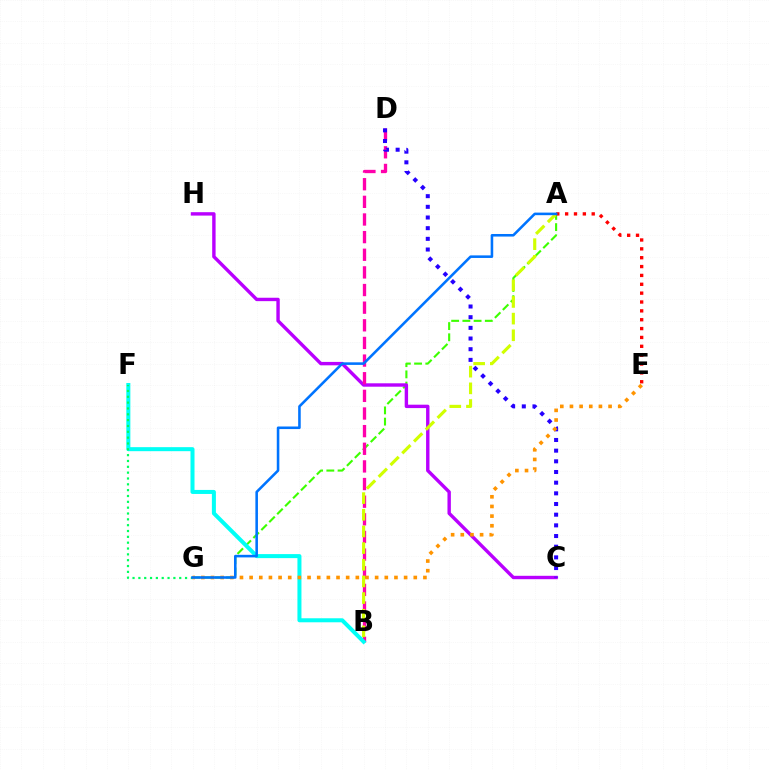{('A', 'G'): [{'color': '#3dff00', 'line_style': 'dashed', 'thickness': 1.52}, {'color': '#0074ff', 'line_style': 'solid', 'thickness': 1.85}], ('C', 'H'): [{'color': '#b900ff', 'line_style': 'solid', 'thickness': 2.45}], ('B', 'D'): [{'color': '#ff00ac', 'line_style': 'dashed', 'thickness': 2.4}], ('C', 'D'): [{'color': '#2500ff', 'line_style': 'dotted', 'thickness': 2.9}], ('B', 'F'): [{'color': '#00fff6', 'line_style': 'solid', 'thickness': 2.89}], ('A', 'B'): [{'color': '#d1ff00', 'line_style': 'dashed', 'thickness': 2.26}], ('A', 'E'): [{'color': '#ff0000', 'line_style': 'dotted', 'thickness': 2.41}], ('F', 'G'): [{'color': '#00ff5c', 'line_style': 'dotted', 'thickness': 1.59}], ('E', 'G'): [{'color': '#ff9400', 'line_style': 'dotted', 'thickness': 2.62}]}